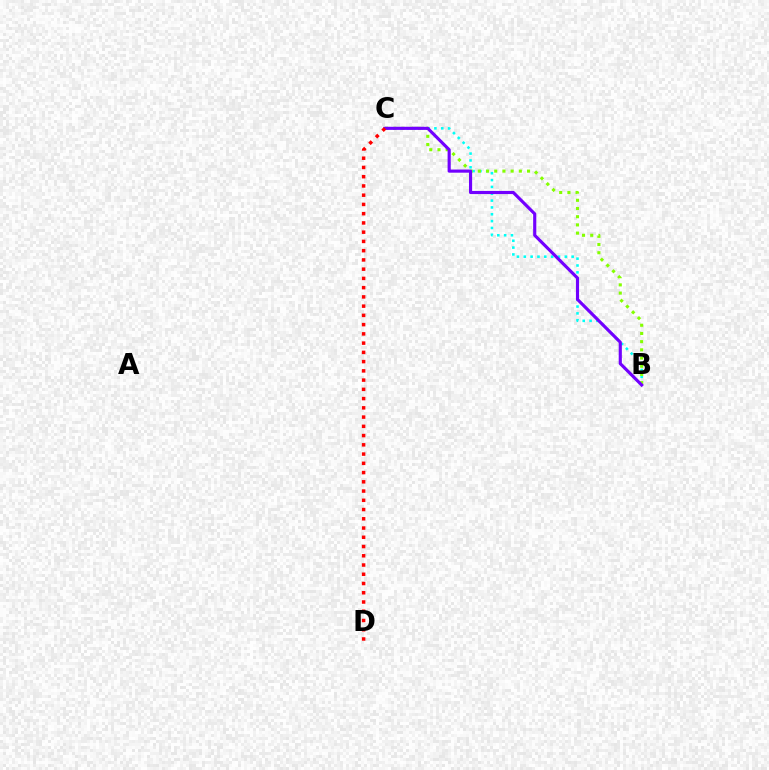{('B', 'C'): [{'color': '#00fff6', 'line_style': 'dotted', 'thickness': 1.86}, {'color': '#84ff00', 'line_style': 'dotted', 'thickness': 2.23}, {'color': '#7200ff', 'line_style': 'solid', 'thickness': 2.26}], ('C', 'D'): [{'color': '#ff0000', 'line_style': 'dotted', 'thickness': 2.51}]}